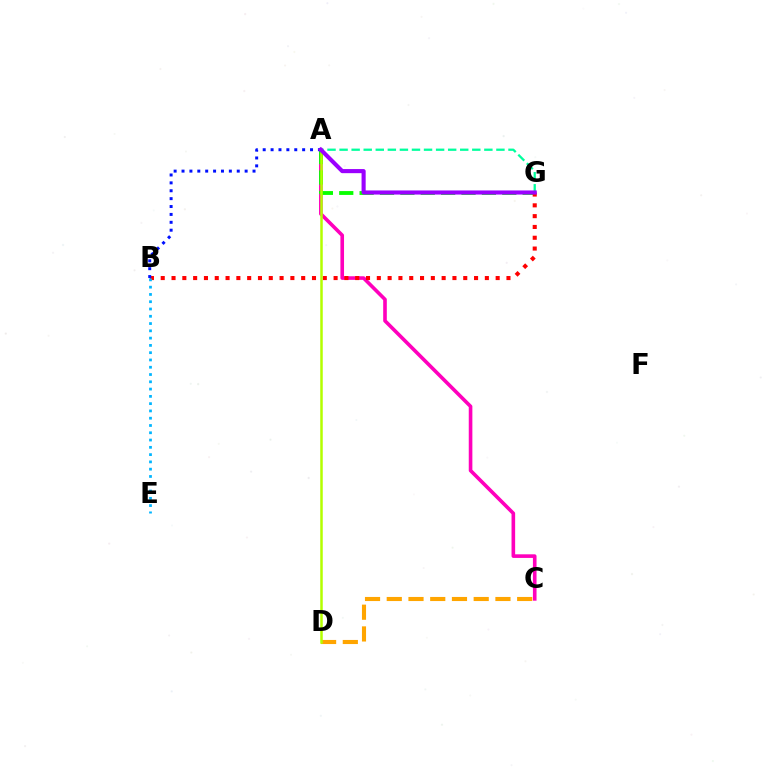{('A', 'C'): [{'color': '#ff00bd', 'line_style': 'solid', 'thickness': 2.6}], ('A', 'G'): [{'color': '#08ff00', 'line_style': 'dashed', 'thickness': 2.77}, {'color': '#00ff9d', 'line_style': 'dashed', 'thickness': 1.64}, {'color': '#9b00ff', 'line_style': 'solid', 'thickness': 2.96}], ('B', 'G'): [{'color': '#ff0000', 'line_style': 'dotted', 'thickness': 2.94}], ('C', 'D'): [{'color': '#ffa500', 'line_style': 'dashed', 'thickness': 2.95}], ('A', 'D'): [{'color': '#b3ff00', 'line_style': 'solid', 'thickness': 1.81}], ('A', 'B'): [{'color': '#0010ff', 'line_style': 'dotted', 'thickness': 2.14}], ('B', 'E'): [{'color': '#00b5ff', 'line_style': 'dotted', 'thickness': 1.98}]}